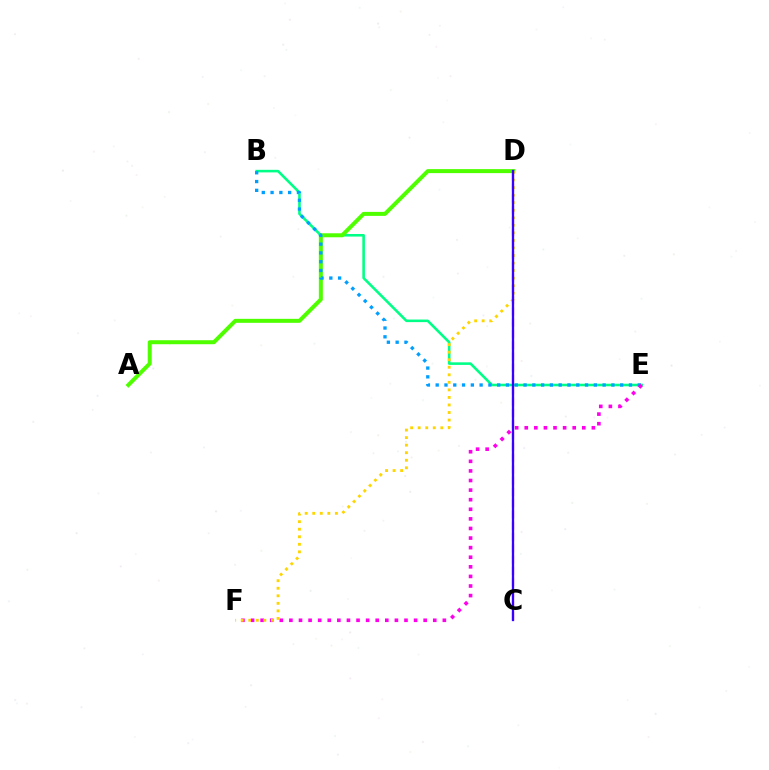{('B', 'E'): [{'color': '#00ff86', 'line_style': 'solid', 'thickness': 1.86}, {'color': '#009eff', 'line_style': 'dotted', 'thickness': 2.39}], ('A', 'D'): [{'color': '#4fff00', 'line_style': 'solid', 'thickness': 2.87}], ('E', 'F'): [{'color': '#ff00ed', 'line_style': 'dotted', 'thickness': 2.61}], ('D', 'F'): [{'color': '#ffd500', 'line_style': 'dotted', 'thickness': 2.05}], ('C', 'D'): [{'color': '#ff0000', 'line_style': 'dashed', 'thickness': 1.53}, {'color': '#3700ff', 'line_style': 'solid', 'thickness': 1.66}]}